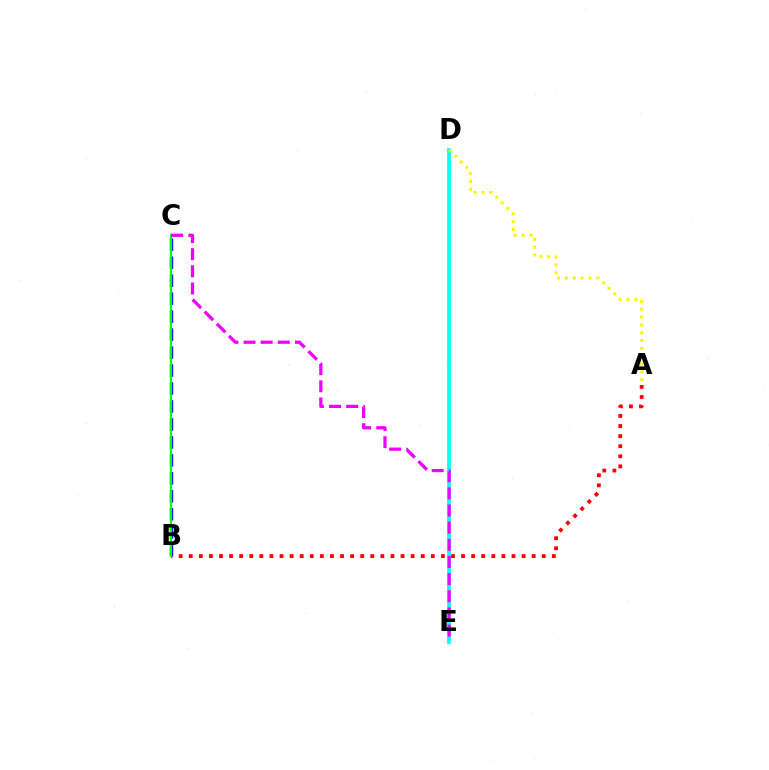{('A', 'B'): [{'color': '#ff0000', 'line_style': 'dotted', 'thickness': 2.74}], ('B', 'C'): [{'color': '#0010ff', 'line_style': 'dashed', 'thickness': 2.44}, {'color': '#08ff00', 'line_style': 'solid', 'thickness': 1.53}], ('D', 'E'): [{'color': '#00fff6', 'line_style': 'solid', 'thickness': 2.67}], ('A', 'D'): [{'color': '#fcf500', 'line_style': 'dotted', 'thickness': 2.13}], ('C', 'E'): [{'color': '#ee00ff', 'line_style': 'dashed', 'thickness': 2.33}]}